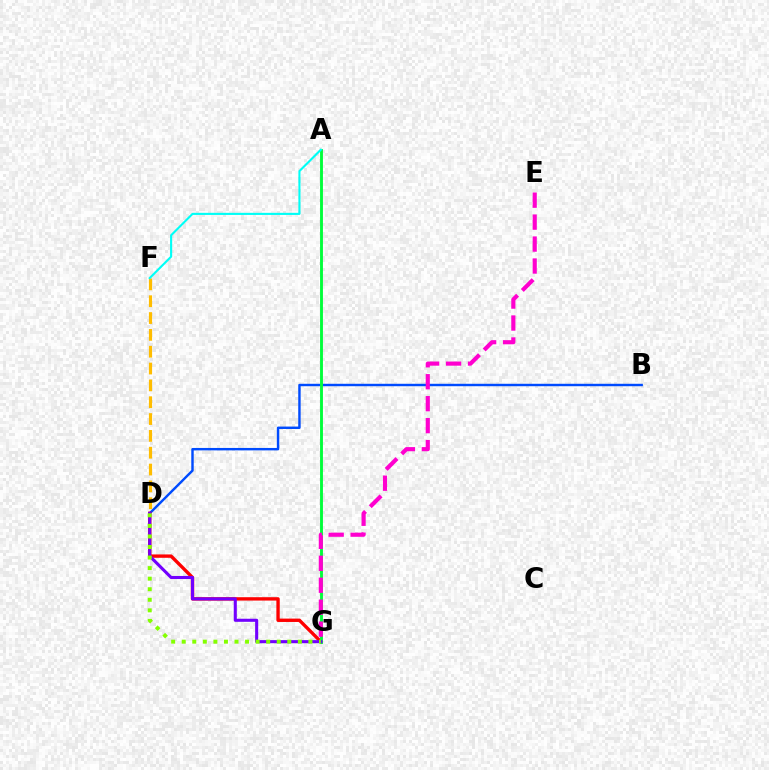{('B', 'D'): [{'color': '#004bff', 'line_style': 'solid', 'thickness': 1.75}], ('D', 'G'): [{'color': '#ff0000', 'line_style': 'solid', 'thickness': 2.42}, {'color': '#7200ff', 'line_style': 'solid', 'thickness': 2.21}, {'color': '#84ff00', 'line_style': 'dotted', 'thickness': 2.87}], ('A', 'G'): [{'color': '#00ff39', 'line_style': 'solid', 'thickness': 2.07}], ('E', 'G'): [{'color': '#ff00cf', 'line_style': 'dashed', 'thickness': 2.98}], ('D', 'F'): [{'color': '#ffbd00', 'line_style': 'dashed', 'thickness': 2.29}], ('A', 'F'): [{'color': '#00fff6', 'line_style': 'solid', 'thickness': 1.52}]}